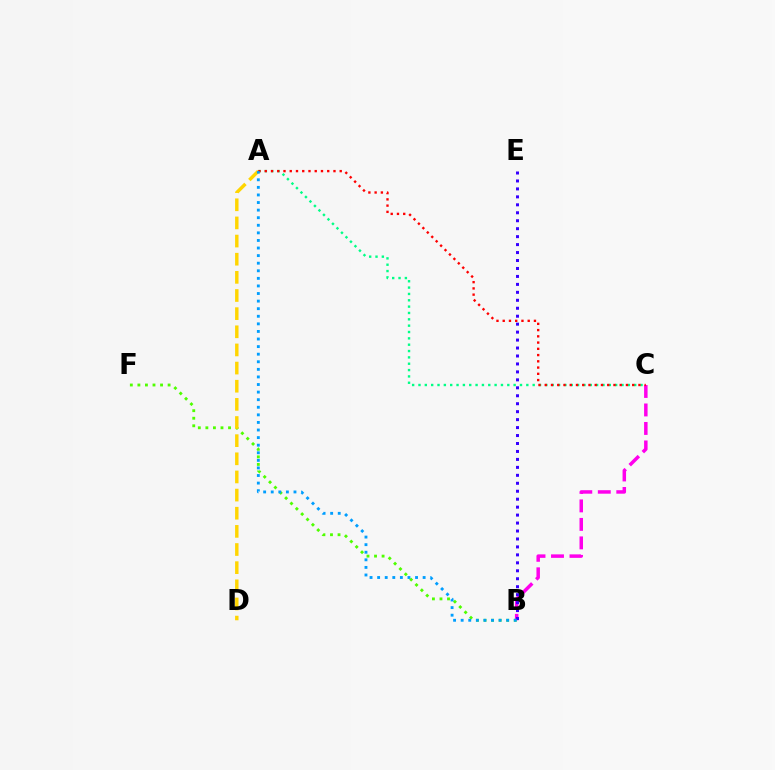{('A', 'C'): [{'color': '#00ff86', 'line_style': 'dotted', 'thickness': 1.72}, {'color': '#ff0000', 'line_style': 'dotted', 'thickness': 1.7}], ('B', 'C'): [{'color': '#ff00ed', 'line_style': 'dashed', 'thickness': 2.51}], ('B', 'F'): [{'color': '#4fff00', 'line_style': 'dotted', 'thickness': 2.05}], ('A', 'D'): [{'color': '#ffd500', 'line_style': 'dashed', 'thickness': 2.46}], ('B', 'E'): [{'color': '#3700ff', 'line_style': 'dotted', 'thickness': 2.16}], ('A', 'B'): [{'color': '#009eff', 'line_style': 'dotted', 'thickness': 2.06}]}